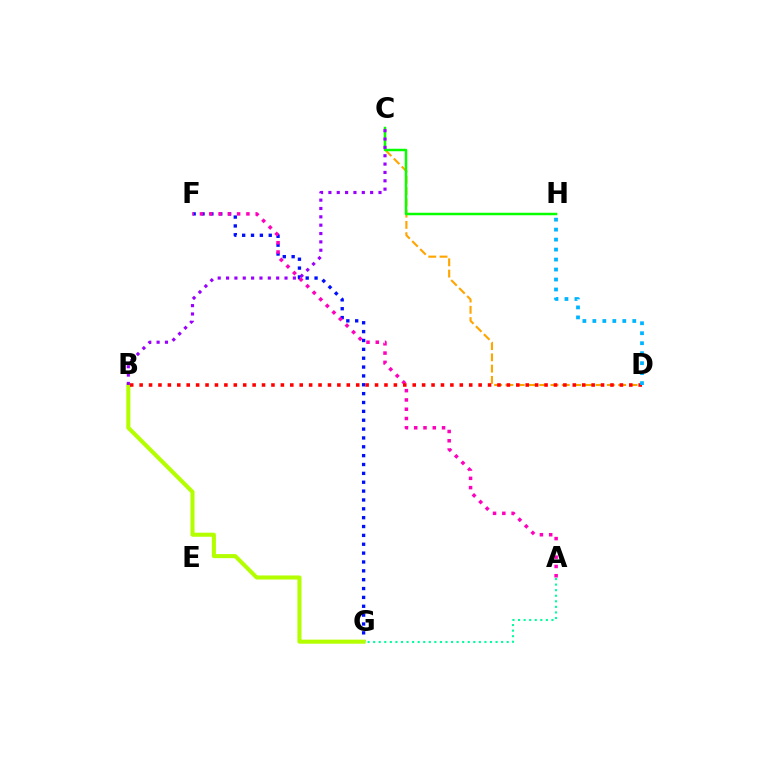{('F', 'G'): [{'color': '#0010ff', 'line_style': 'dotted', 'thickness': 2.41}], ('B', 'G'): [{'color': '#b3ff00', 'line_style': 'solid', 'thickness': 2.93}], ('A', 'G'): [{'color': '#00ff9d', 'line_style': 'dotted', 'thickness': 1.51}], ('A', 'F'): [{'color': '#ff00bd', 'line_style': 'dotted', 'thickness': 2.52}], ('C', 'D'): [{'color': '#ffa500', 'line_style': 'dashed', 'thickness': 1.53}], ('C', 'H'): [{'color': '#08ff00', 'line_style': 'solid', 'thickness': 1.79}], ('B', 'D'): [{'color': '#ff0000', 'line_style': 'dotted', 'thickness': 2.56}], ('B', 'C'): [{'color': '#9b00ff', 'line_style': 'dotted', 'thickness': 2.27}], ('D', 'H'): [{'color': '#00b5ff', 'line_style': 'dotted', 'thickness': 2.71}]}